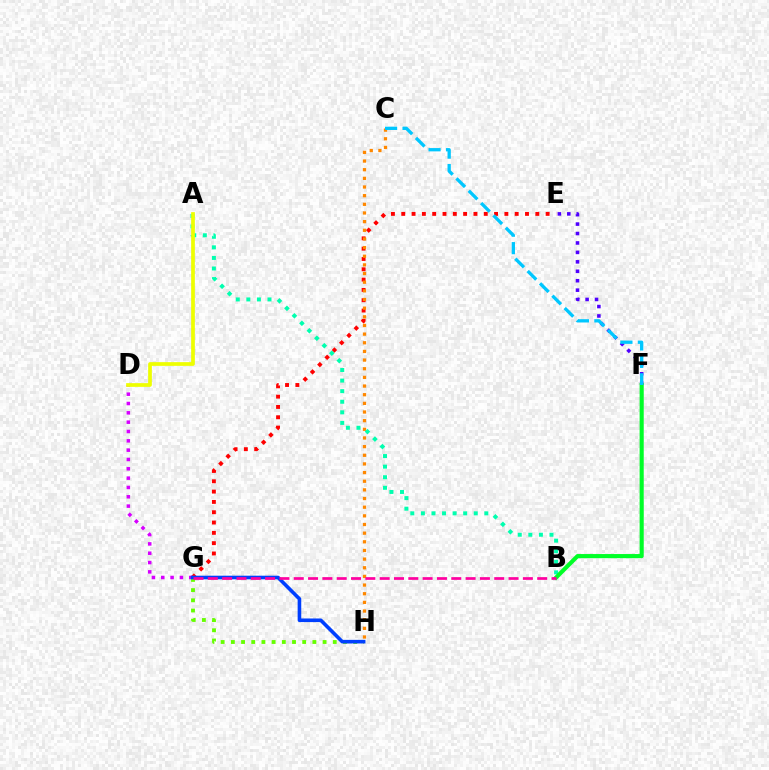{('E', 'G'): [{'color': '#ff0000', 'line_style': 'dotted', 'thickness': 2.8}], ('D', 'G'): [{'color': '#d600ff', 'line_style': 'dotted', 'thickness': 2.53}], ('C', 'H'): [{'color': '#ff8800', 'line_style': 'dotted', 'thickness': 2.35}], ('G', 'H'): [{'color': '#66ff00', 'line_style': 'dotted', 'thickness': 2.77}, {'color': '#003fff', 'line_style': 'solid', 'thickness': 2.59}], ('A', 'B'): [{'color': '#00ffaf', 'line_style': 'dotted', 'thickness': 2.87}], ('E', 'F'): [{'color': '#4f00ff', 'line_style': 'dotted', 'thickness': 2.56}], ('B', 'F'): [{'color': '#00ff27', 'line_style': 'solid', 'thickness': 2.97}], ('C', 'F'): [{'color': '#00c7ff', 'line_style': 'dashed', 'thickness': 2.37}], ('B', 'G'): [{'color': '#ff00a0', 'line_style': 'dashed', 'thickness': 1.95}], ('A', 'D'): [{'color': '#eeff00', 'line_style': 'solid', 'thickness': 2.67}]}